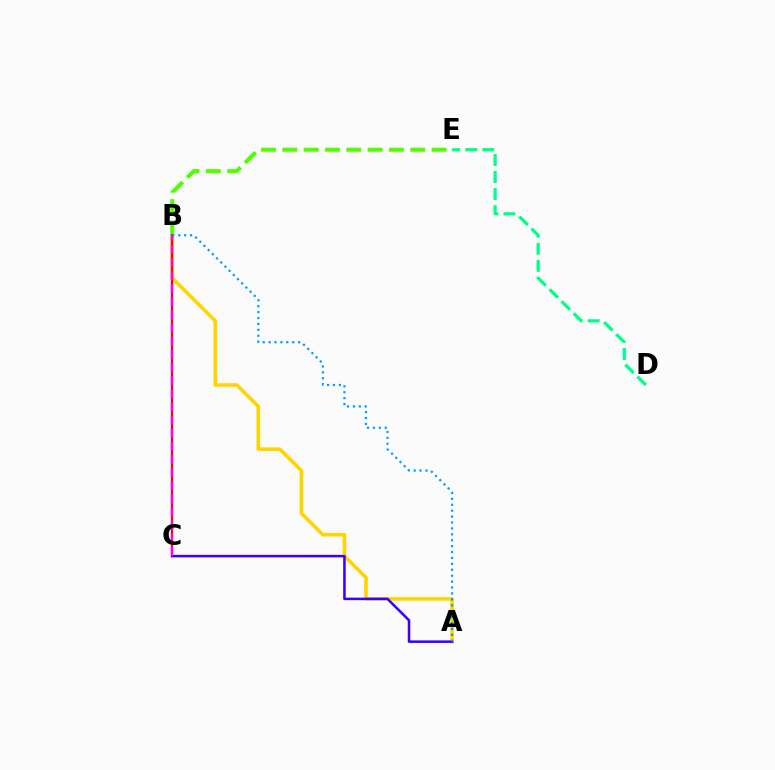{('B', 'E'): [{'color': '#4fff00', 'line_style': 'dashed', 'thickness': 2.9}], ('A', 'B'): [{'color': '#ffd500', 'line_style': 'solid', 'thickness': 2.59}, {'color': '#009eff', 'line_style': 'dotted', 'thickness': 1.61}], ('B', 'C'): [{'color': '#ff0000', 'line_style': 'solid', 'thickness': 1.56}, {'color': '#ff00ed', 'line_style': 'dashed', 'thickness': 1.78}], ('A', 'C'): [{'color': '#3700ff', 'line_style': 'solid', 'thickness': 1.81}], ('D', 'E'): [{'color': '#00ff86', 'line_style': 'dashed', 'thickness': 2.32}]}